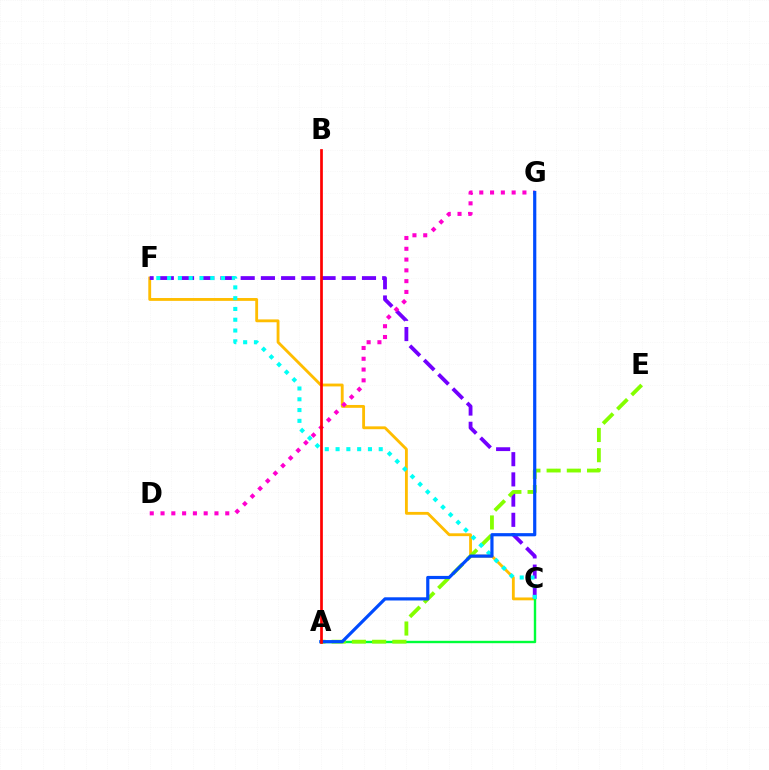{('C', 'F'): [{'color': '#ffbd00', 'line_style': 'solid', 'thickness': 2.05}, {'color': '#7200ff', 'line_style': 'dashed', 'thickness': 2.75}, {'color': '#00fff6', 'line_style': 'dotted', 'thickness': 2.93}], ('A', 'C'): [{'color': '#00ff39', 'line_style': 'solid', 'thickness': 1.73}], ('A', 'E'): [{'color': '#84ff00', 'line_style': 'dashed', 'thickness': 2.75}], ('D', 'G'): [{'color': '#ff00cf', 'line_style': 'dotted', 'thickness': 2.93}], ('A', 'G'): [{'color': '#004bff', 'line_style': 'solid', 'thickness': 2.3}], ('A', 'B'): [{'color': '#ff0000', 'line_style': 'solid', 'thickness': 1.95}]}